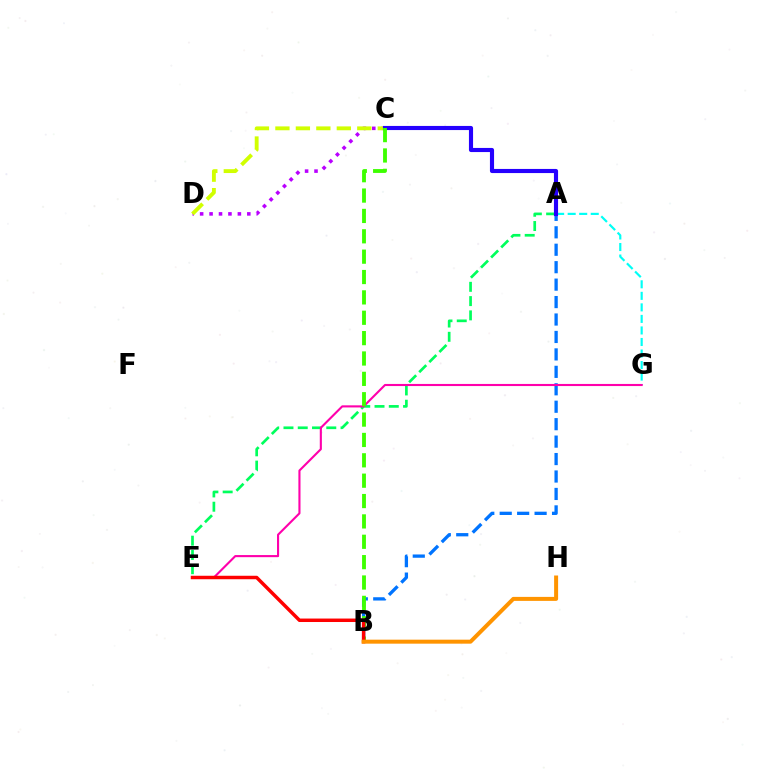{('A', 'E'): [{'color': '#00ff5c', 'line_style': 'dashed', 'thickness': 1.94}], ('A', 'B'): [{'color': '#0074ff', 'line_style': 'dashed', 'thickness': 2.37}], ('A', 'G'): [{'color': '#00fff6', 'line_style': 'dashed', 'thickness': 1.57}], ('C', 'D'): [{'color': '#b900ff', 'line_style': 'dotted', 'thickness': 2.56}, {'color': '#d1ff00', 'line_style': 'dashed', 'thickness': 2.78}], ('E', 'G'): [{'color': '#ff00ac', 'line_style': 'solid', 'thickness': 1.52}], ('A', 'C'): [{'color': '#2500ff', 'line_style': 'solid', 'thickness': 2.97}], ('B', 'C'): [{'color': '#3dff00', 'line_style': 'dashed', 'thickness': 2.77}], ('B', 'E'): [{'color': '#ff0000', 'line_style': 'solid', 'thickness': 2.5}], ('B', 'H'): [{'color': '#ff9400', 'line_style': 'solid', 'thickness': 2.87}]}